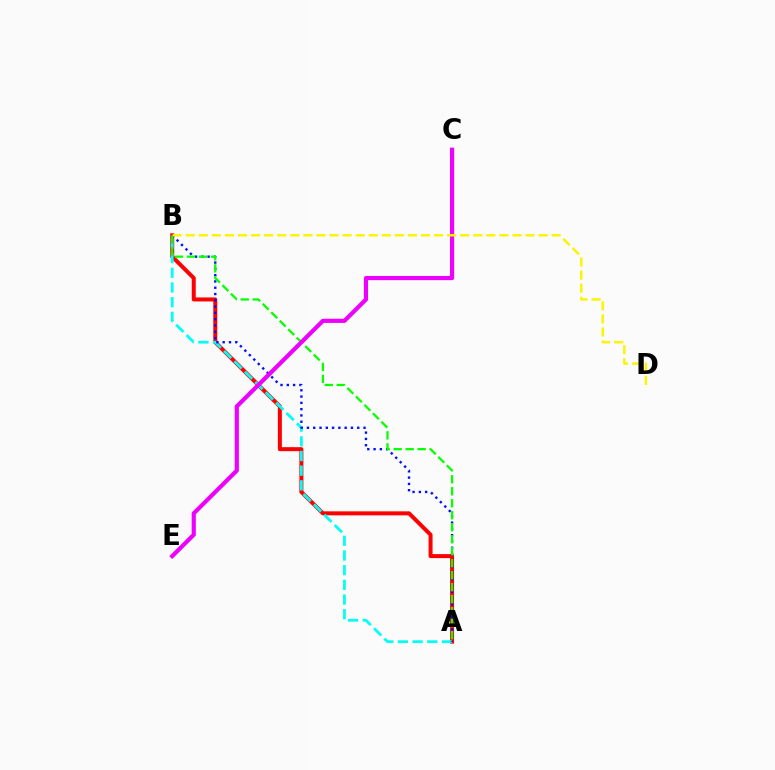{('A', 'B'): [{'color': '#ff0000', 'line_style': 'solid', 'thickness': 2.88}, {'color': '#00fff6', 'line_style': 'dashed', 'thickness': 1.99}, {'color': '#0010ff', 'line_style': 'dotted', 'thickness': 1.71}, {'color': '#08ff00', 'line_style': 'dashed', 'thickness': 1.63}], ('C', 'E'): [{'color': '#ee00ff', 'line_style': 'solid', 'thickness': 3.0}], ('B', 'D'): [{'color': '#fcf500', 'line_style': 'dashed', 'thickness': 1.78}]}